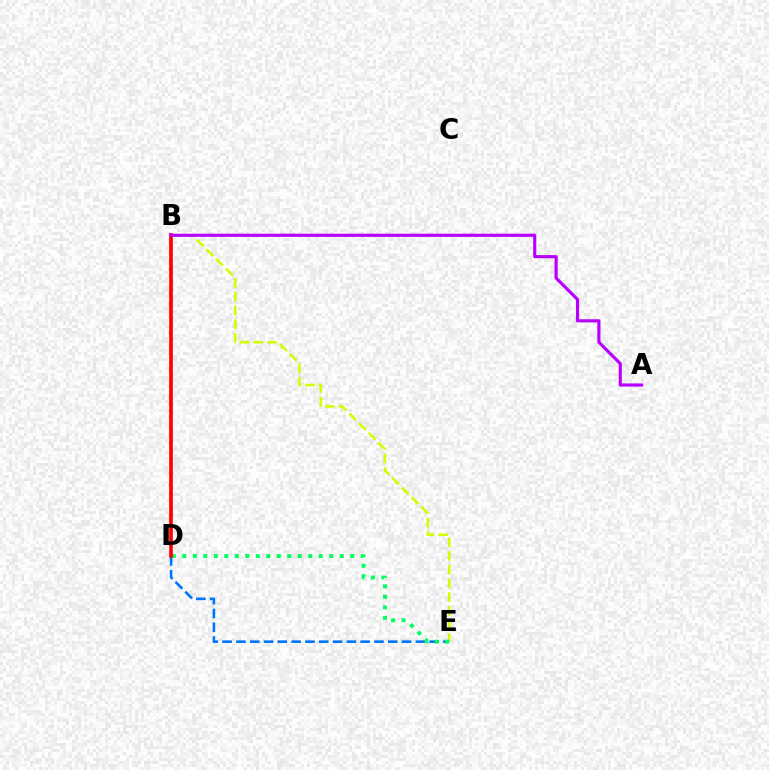{('B', 'E'): [{'color': '#d1ff00', 'line_style': 'dashed', 'thickness': 1.86}], ('D', 'E'): [{'color': '#0074ff', 'line_style': 'dashed', 'thickness': 1.88}, {'color': '#00ff5c', 'line_style': 'dotted', 'thickness': 2.85}], ('B', 'D'): [{'color': '#ff0000', 'line_style': 'solid', 'thickness': 2.64}], ('A', 'B'): [{'color': '#b900ff', 'line_style': 'solid', 'thickness': 2.27}]}